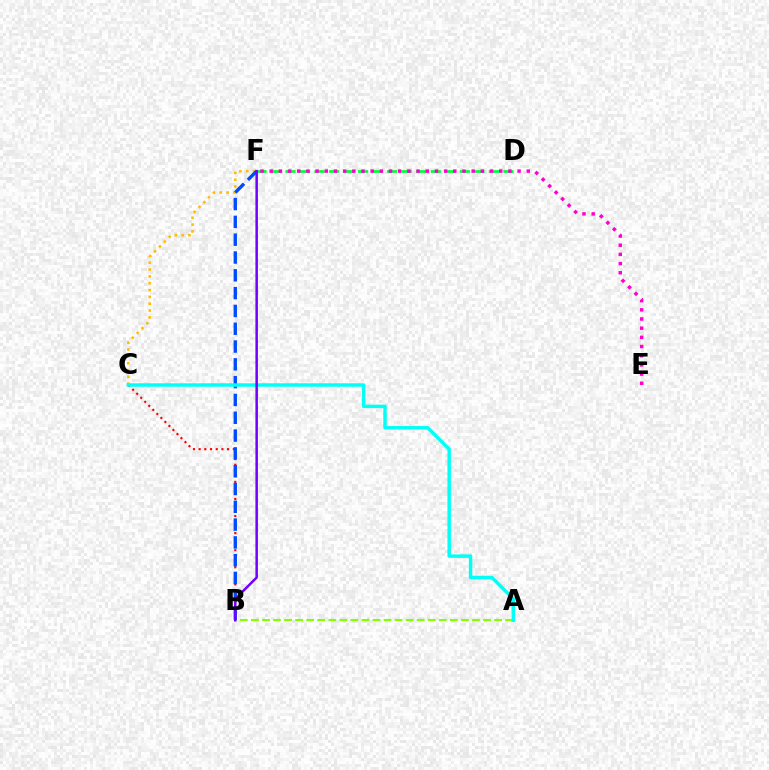{('C', 'F'): [{'color': '#ffbd00', 'line_style': 'dotted', 'thickness': 1.86}], ('D', 'F'): [{'color': '#00ff39', 'line_style': 'dashed', 'thickness': 1.97}], ('B', 'C'): [{'color': '#ff0000', 'line_style': 'dotted', 'thickness': 1.55}], ('A', 'B'): [{'color': '#84ff00', 'line_style': 'dashed', 'thickness': 1.5}], ('B', 'F'): [{'color': '#004bff', 'line_style': 'dashed', 'thickness': 2.42}, {'color': '#7200ff', 'line_style': 'solid', 'thickness': 1.8}], ('A', 'C'): [{'color': '#00fff6', 'line_style': 'solid', 'thickness': 2.48}], ('E', 'F'): [{'color': '#ff00cf', 'line_style': 'dotted', 'thickness': 2.49}]}